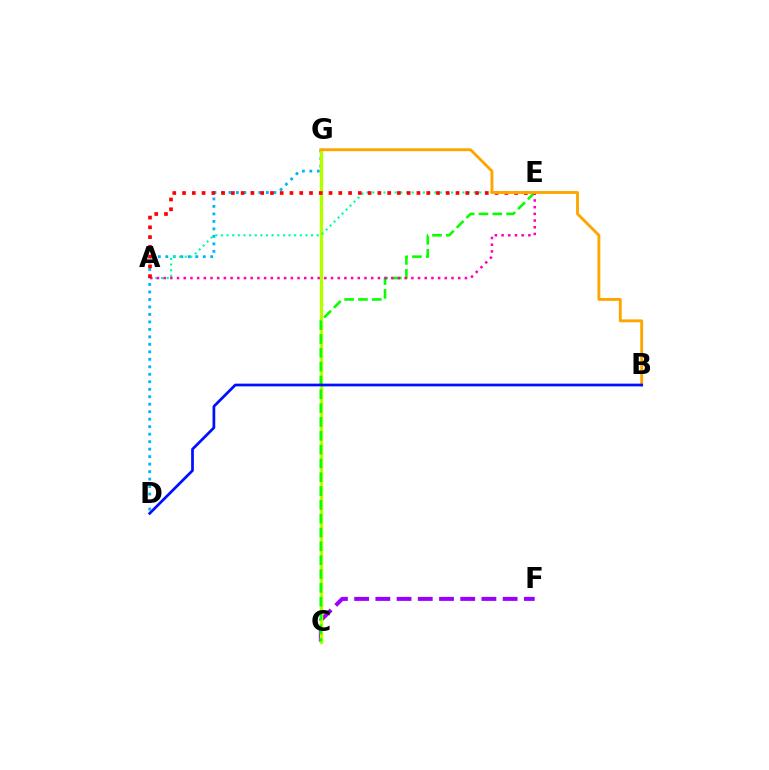{('D', 'G'): [{'color': '#00b5ff', 'line_style': 'dotted', 'thickness': 2.03}], ('C', 'F'): [{'color': '#9b00ff', 'line_style': 'dashed', 'thickness': 2.88}], ('C', 'G'): [{'color': '#b3ff00', 'line_style': 'solid', 'thickness': 2.44}], ('C', 'E'): [{'color': '#08ff00', 'line_style': 'dashed', 'thickness': 1.88}], ('A', 'E'): [{'color': '#00ff9d', 'line_style': 'dotted', 'thickness': 1.53}, {'color': '#ff00bd', 'line_style': 'dotted', 'thickness': 1.82}, {'color': '#ff0000', 'line_style': 'dotted', 'thickness': 2.65}], ('B', 'G'): [{'color': '#ffa500', 'line_style': 'solid', 'thickness': 2.07}], ('B', 'D'): [{'color': '#0010ff', 'line_style': 'solid', 'thickness': 1.97}]}